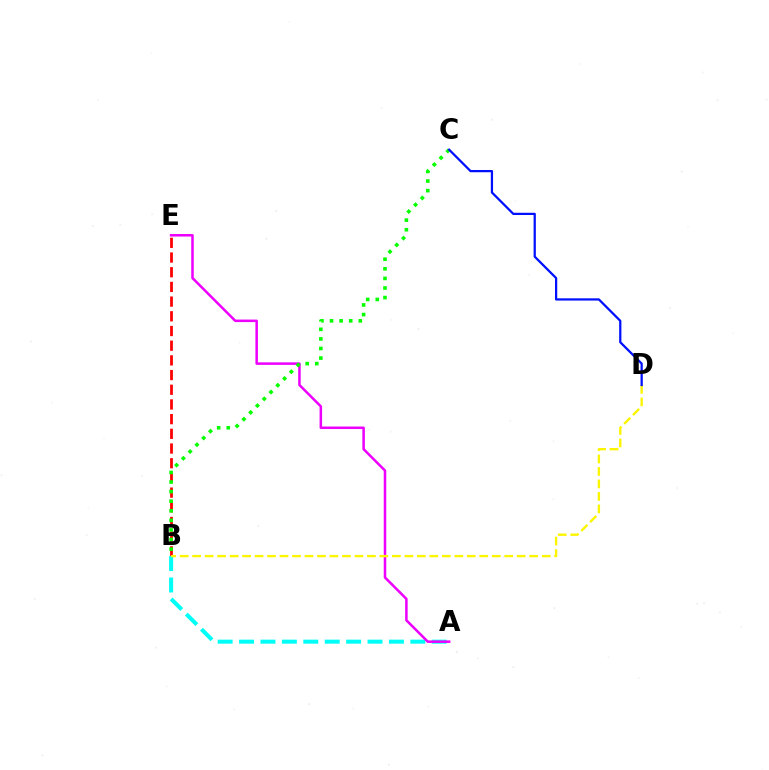{('B', 'E'): [{'color': '#ff0000', 'line_style': 'dashed', 'thickness': 2.0}], ('A', 'B'): [{'color': '#00fff6', 'line_style': 'dashed', 'thickness': 2.91}], ('A', 'E'): [{'color': '#ee00ff', 'line_style': 'solid', 'thickness': 1.82}], ('B', 'C'): [{'color': '#08ff00', 'line_style': 'dotted', 'thickness': 2.61}], ('B', 'D'): [{'color': '#fcf500', 'line_style': 'dashed', 'thickness': 1.7}], ('C', 'D'): [{'color': '#0010ff', 'line_style': 'solid', 'thickness': 1.62}]}